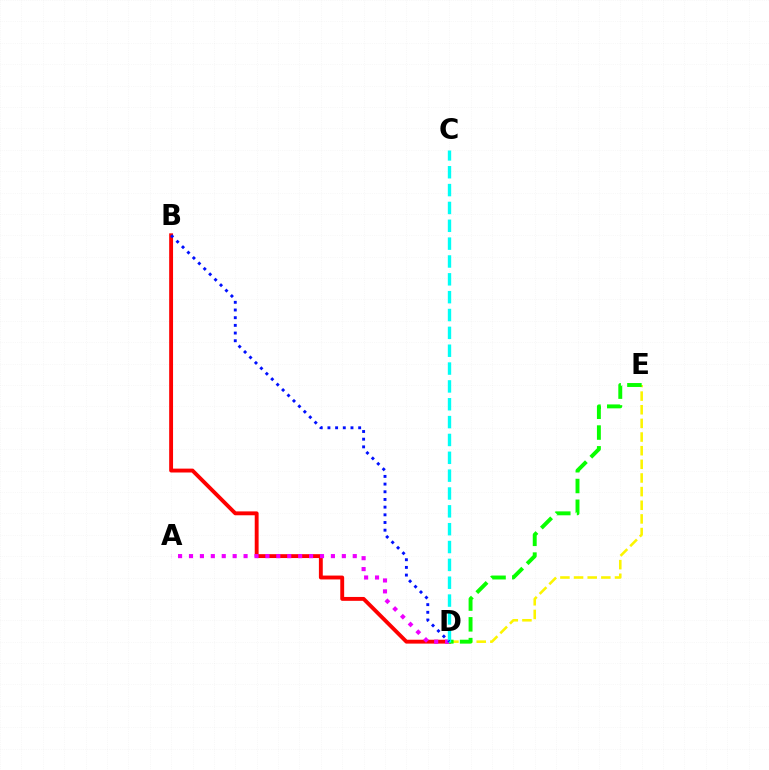{('B', 'D'): [{'color': '#ff0000', 'line_style': 'solid', 'thickness': 2.79}, {'color': '#0010ff', 'line_style': 'dotted', 'thickness': 2.09}], ('A', 'D'): [{'color': '#ee00ff', 'line_style': 'dotted', 'thickness': 2.97}], ('D', 'E'): [{'color': '#fcf500', 'line_style': 'dashed', 'thickness': 1.85}, {'color': '#08ff00', 'line_style': 'dashed', 'thickness': 2.82}], ('C', 'D'): [{'color': '#00fff6', 'line_style': 'dashed', 'thickness': 2.42}]}